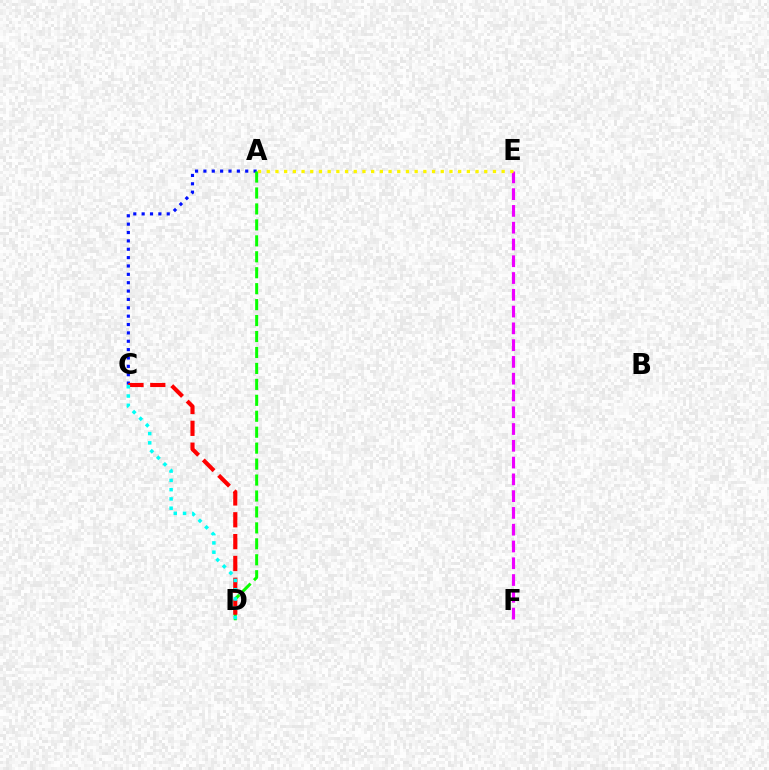{('A', 'C'): [{'color': '#0010ff', 'line_style': 'dotted', 'thickness': 2.27}], ('A', 'D'): [{'color': '#08ff00', 'line_style': 'dashed', 'thickness': 2.17}], ('E', 'F'): [{'color': '#ee00ff', 'line_style': 'dashed', 'thickness': 2.28}], ('C', 'D'): [{'color': '#ff0000', 'line_style': 'dashed', 'thickness': 2.97}, {'color': '#00fff6', 'line_style': 'dotted', 'thickness': 2.52}], ('A', 'E'): [{'color': '#fcf500', 'line_style': 'dotted', 'thickness': 2.36}]}